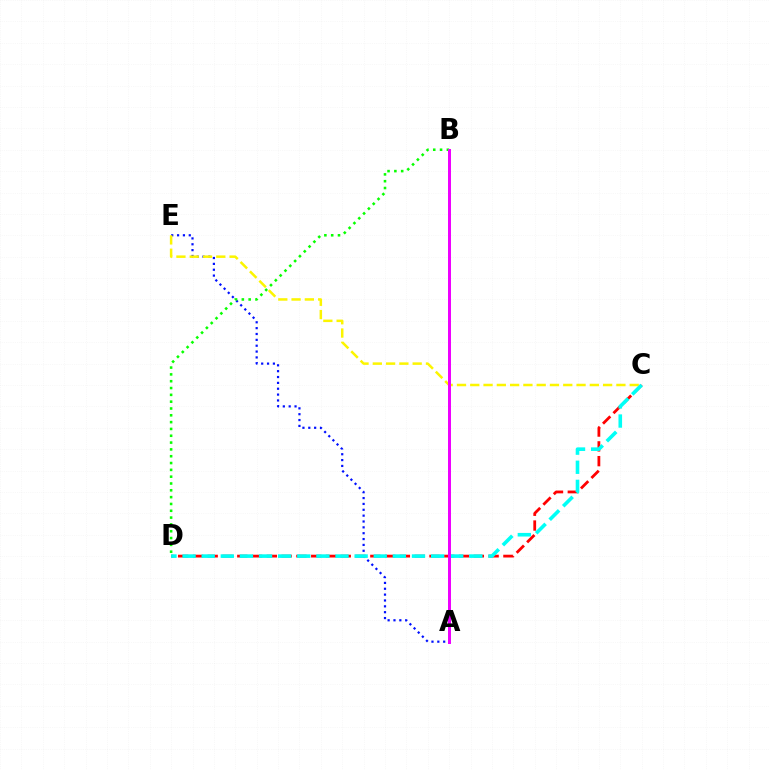{('C', 'D'): [{'color': '#ff0000', 'line_style': 'dashed', 'thickness': 2.01}, {'color': '#00fff6', 'line_style': 'dashed', 'thickness': 2.6}], ('A', 'E'): [{'color': '#0010ff', 'line_style': 'dotted', 'thickness': 1.59}], ('C', 'E'): [{'color': '#fcf500', 'line_style': 'dashed', 'thickness': 1.81}], ('B', 'D'): [{'color': '#08ff00', 'line_style': 'dotted', 'thickness': 1.85}], ('A', 'B'): [{'color': '#ee00ff', 'line_style': 'solid', 'thickness': 2.15}]}